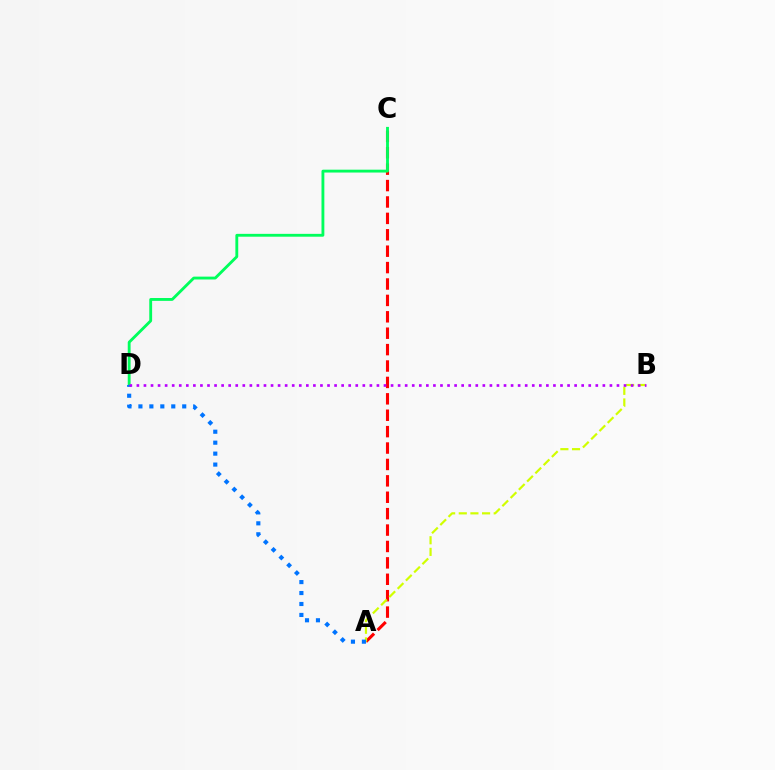{('A', 'C'): [{'color': '#ff0000', 'line_style': 'dashed', 'thickness': 2.23}], ('A', 'B'): [{'color': '#d1ff00', 'line_style': 'dashed', 'thickness': 1.58}], ('C', 'D'): [{'color': '#00ff5c', 'line_style': 'solid', 'thickness': 2.05}], ('A', 'D'): [{'color': '#0074ff', 'line_style': 'dotted', 'thickness': 2.98}], ('B', 'D'): [{'color': '#b900ff', 'line_style': 'dotted', 'thickness': 1.92}]}